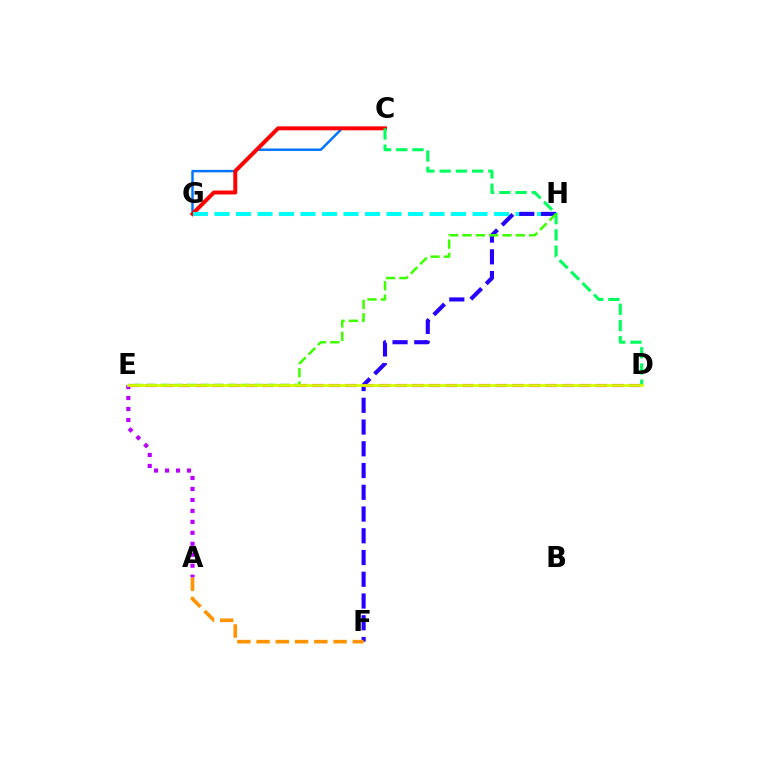{('A', 'E'): [{'color': '#b900ff', 'line_style': 'dotted', 'thickness': 2.98}], ('C', 'G'): [{'color': '#0074ff', 'line_style': 'solid', 'thickness': 1.77}, {'color': '#ff0000', 'line_style': 'solid', 'thickness': 2.85}], ('G', 'H'): [{'color': '#00fff6', 'line_style': 'dashed', 'thickness': 2.92}], ('F', 'H'): [{'color': '#2500ff', 'line_style': 'dashed', 'thickness': 2.95}], ('D', 'E'): [{'color': '#ff00ac', 'line_style': 'dashed', 'thickness': 2.27}, {'color': '#d1ff00', 'line_style': 'solid', 'thickness': 1.91}], ('C', 'D'): [{'color': '#00ff5c', 'line_style': 'dashed', 'thickness': 2.2}], ('E', 'H'): [{'color': '#3dff00', 'line_style': 'dashed', 'thickness': 1.81}], ('A', 'F'): [{'color': '#ff9400', 'line_style': 'dashed', 'thickness': 2.62}]}